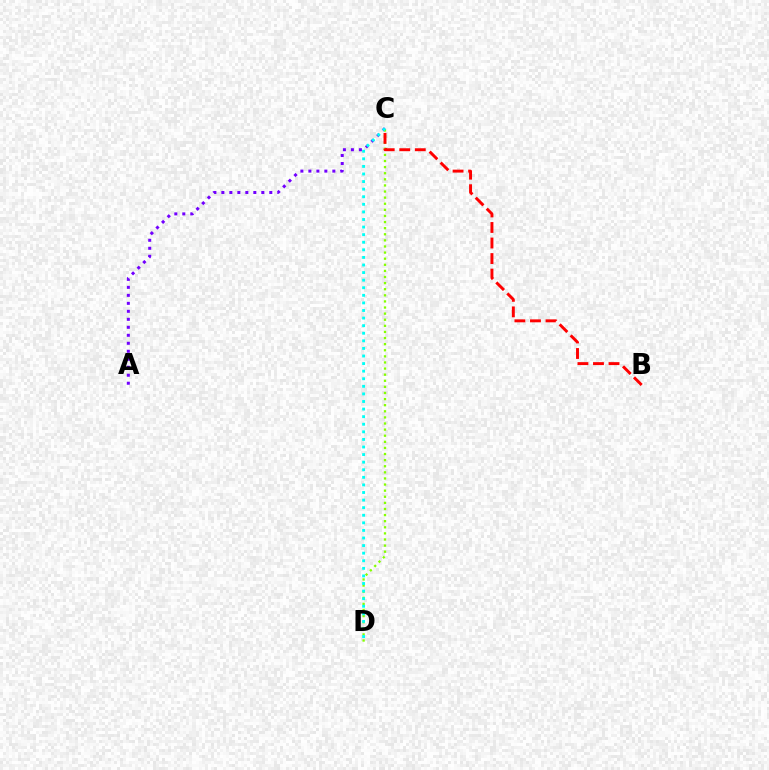{('A', 'C'): [{'color': '#7200ff', 'line_style': 'dotted', 'thickness': 2.17}], ('C', 'D'): [{'color': '#84ff00', 'line_style': 'dotted', 'thickness': 1.66}, {'color': '#00fff6', 'line_style': 'dotted', 'thickness': 2.06}], ('B', 'C'): [{'color': '#ff0000', 'line_style': 'dashed', 'thickness': 2.11}]}